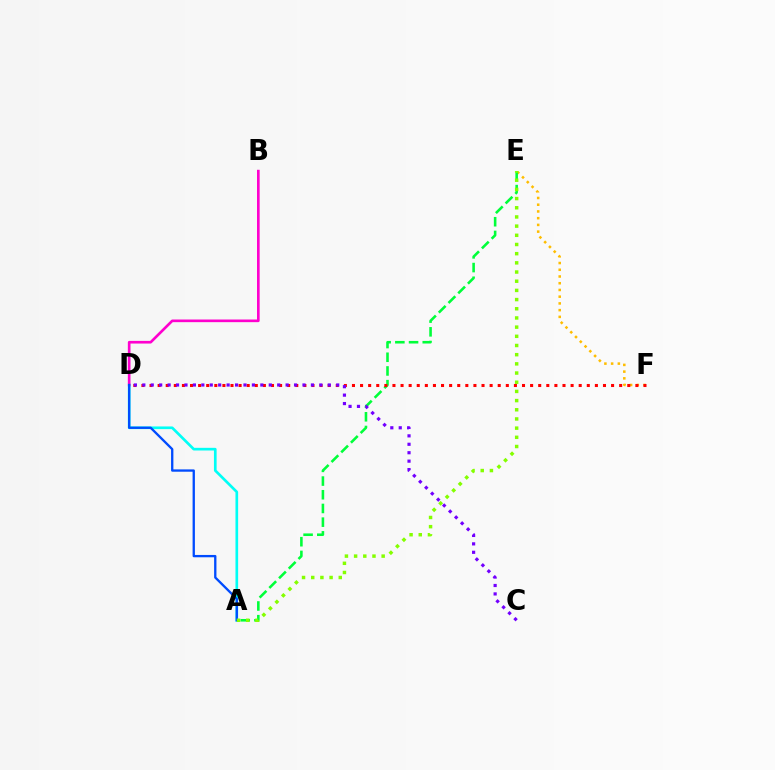{('E', 'F'): [{'color': '#ffbd00', 'line_style': 'dotted', 'thickness': 1.83}], ('A', 'E'): [{'color': '#00ff39', 'line_style': 'dashed', 'thickness': 1.86}, {'color': '#84ff00', 'line_style': 'dotted', 'thickness': 2.49}], ('A', 'D'): [{'color': '#00fff6', 'line_style': 'solid', 'thickness': 1.92}, {'color': '#004bff', 'line_style': 'solid', 'thickness': 1.67}], ('B', 'D'): [{'color': '#ff00cf', 'line_style': 'solid', 'thickness': 1.91}], ('D', 'F'): [{'color': '#ff0000', 'line_style': 'dotted', 'thickness': 2.2}], ('C', 'D'): [{'color': '#7200ff', 'line_style': 'dotted', 'thickness': 2.29}]}